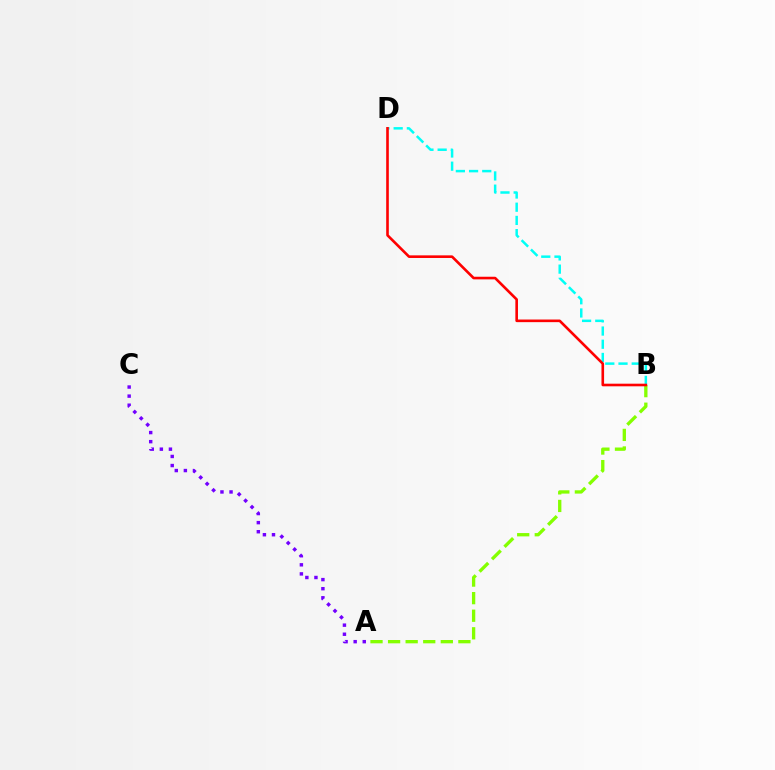{('A', 'B'): [{'color': '#84ff00', 'line_style': 'dashed', 'thickness': 2.39}], ('B', 'D'): [{'color': '#00fff6', 'line_style': 'dashed', 'thickness': 1.79}, {'color': '#ff0000', 'line_style': 'solid', 'thickness': 1.89}], ('A', 'C'): [{'color': '#7200ff', 'line_style': 'dotted', 'thickness': 2.47}]}